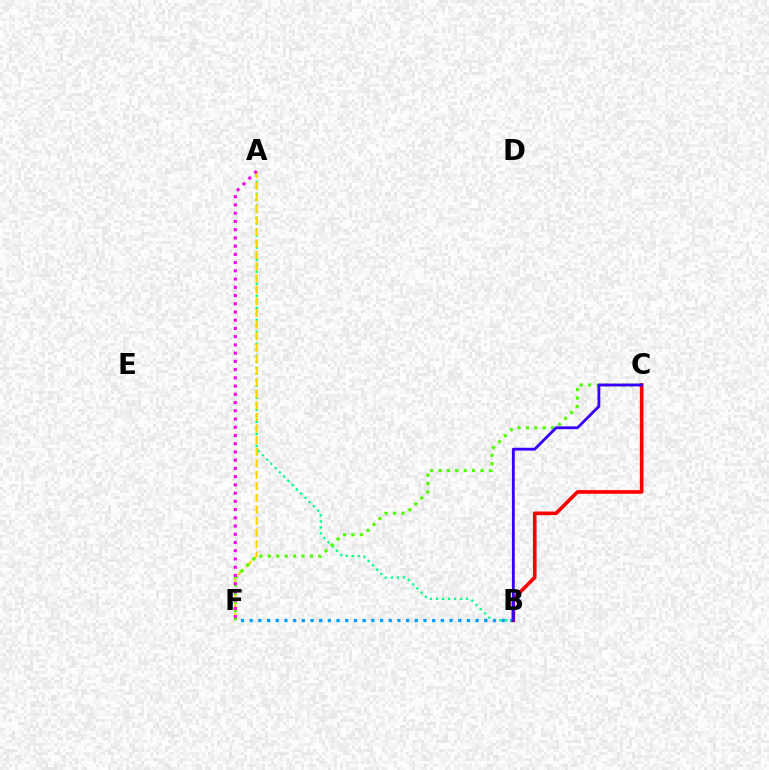{('A', 'B'): [{'color': '#00ff86', 'line_style': 'dotted', 'thickness': 1.63}], ('B', 'F'): [{'color': '#009eff', 'line_style': 'dotted', 'thickness': 2.36}], ('A', 'F'): [{'color': '#ffd500', 'line_style': 'dashed', 'thickness': 1.57}, {'color': '#ff00ed', 'line_style': 'dotted', 'thickness': 2.24}], ('C', 'F'): [{'color': '#4fff00', 'line_style': 'dotted', 'thickness': 2.28}], ('B', 'C'): [{'color': '#ff0000', 'line_style': 'solid', 'thickness': 2.63}, {'color': '#3700ff', 'line_style': 'solid', 'thickness': 2.03}]}